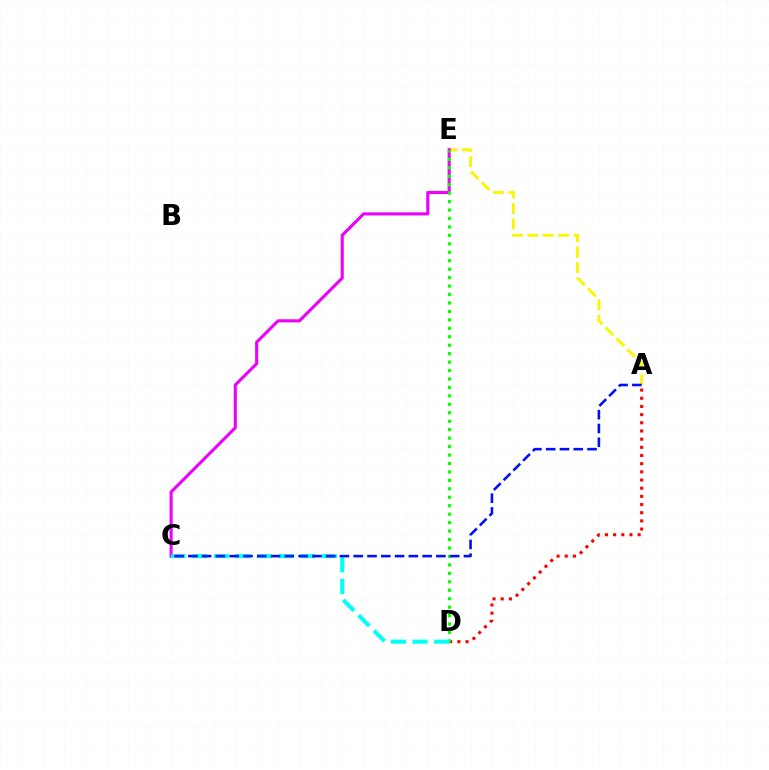{('A', 'E'): [{'color': '#fcf500', 'line_style': 'dashed', 'thickness': 2.09}], ('A', 'D'): [{'color': '#ff0000', 'line_style': 'dotted', 'thickness': 2.22}], ('C', 'E'): [{'color': '#ee00ff', 'line_style': 'solid', 'thickness': 2.23}], ('D', 'E'): [{'color': '#08ff00', 'line_style': 'dotted', 'thickness': 2.3}], ('C', 'D'): [{'color': '#00fff6', 'line_style': 'dashed', 'thickness': 2.93}], ('A', 'C'): [{'color': '#0010ff', 'line_style': 'dashed', 'thickness': 1.87}]}